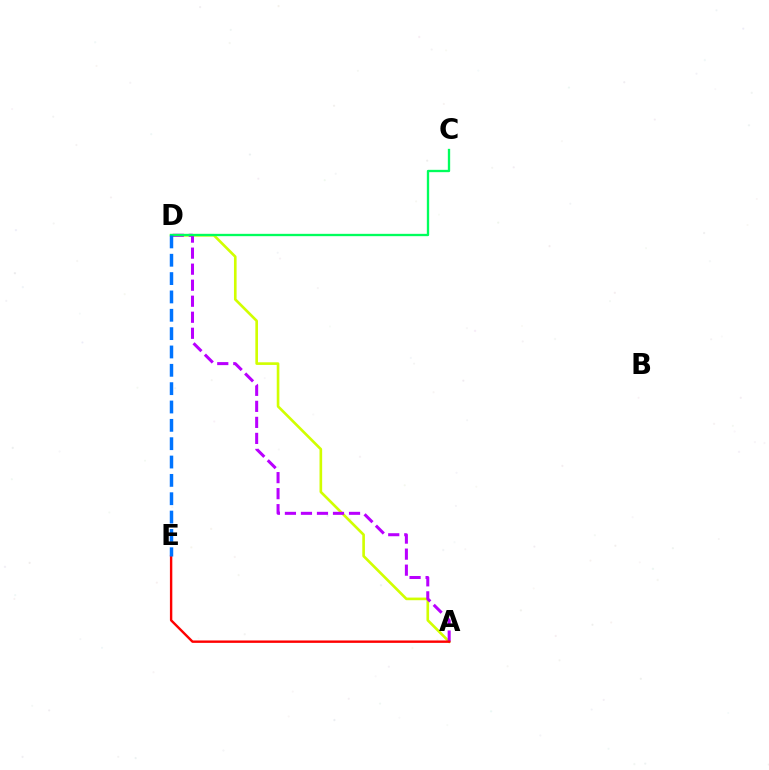{('A', 'D'): [{'color': '#d1ff00', 'line_style': 'solid', 'thickness': 1.9}, {'color': '#b900ff', 'line_style': 'dashed', 'thickness': 2.18}], ('A', 'E'): [{'color': '#ff0000', 'line_style': 'solid', 'thickness': 1.73}], ('C', 'D'): [{'color': '#00ff5c', 'line_style': 'solid', 'thickness': 1.68}], ('D', 'E'): [{'color': '#0074ff', 'line_style': 'dashed', 'thickness': 2.49}]}